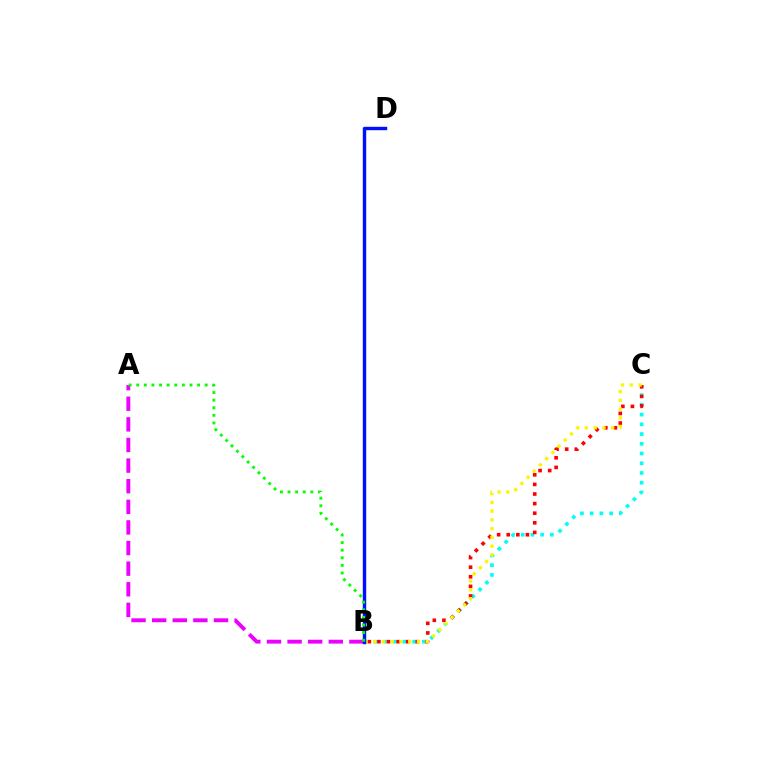{('B', 'C'): [{'color': '#00fff6', 'line_style': 'dotted', 'thickness': 2.64}, {'color': '#ff0000', 'line_style': 'dotted', 'thickness': 2.61}, {'color': '#fcf500', 'line_style': 'dotted', 'thickness': 2.38}], ('A', 'B'): [{'color': '#ee00ff', 'line_style': 'dashed', 'thickness': 2.8}, {'color': '#08ff00', 'line_style': 'dotted', 'thickness': 2.07}], ('B', 'D'): [{'color': '#0010ff', 'line_style': 'solid', 'thickness': 2.46}]}